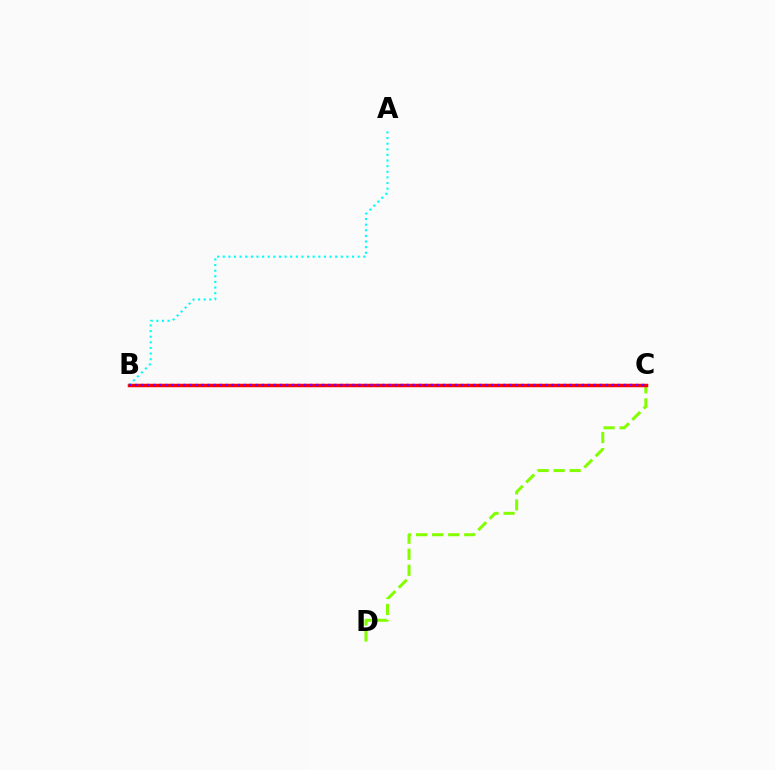{('C', 'D'): [{'color': '#84ff00', 'line_style': 'dashed', 'thickness': 2.18}], ('B', 'C'): [{'color': '#ff0000', 'line_style': 'solid', 'thickness': 2.51}, {'color': '#7200ff', 'line_style': 'dotted', 'thickness': 1.64}], ('A', 'B'): [{'color': '#00fff6', 'line_style': 'dotted', 'thickness': 1.53}]}